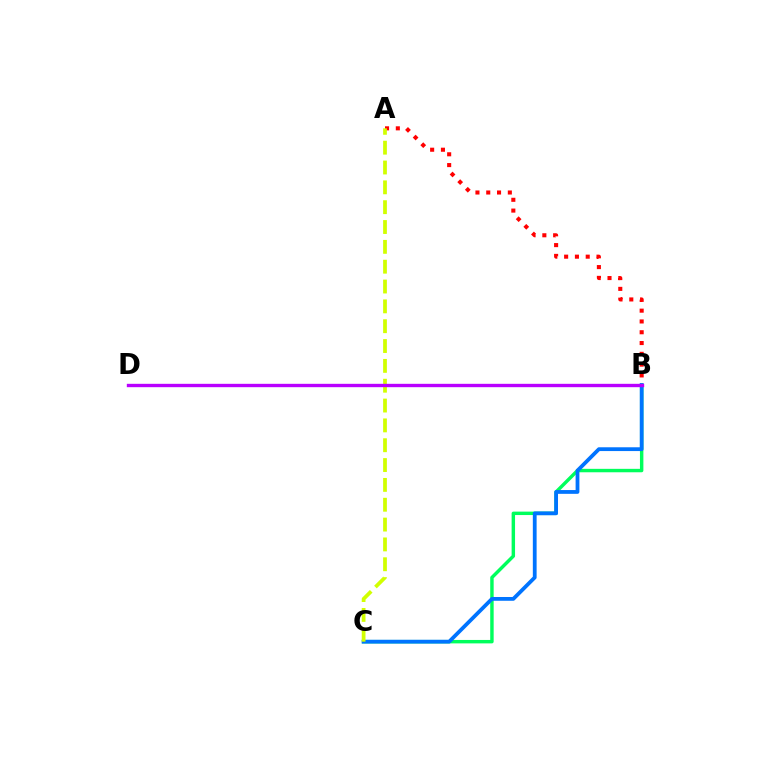{('A', 'B'): [{'color': '#ff0000', 'line_style': 'dotted', 'thickness': 2.93}], ('B', 'C'): [{'color': '#00ff5c', 'line_style': 'solid', 'thickness': 2.47}, {'color': '#0074ff', 'line_style': 'solid', 'thickness': 2.73}], ('A', 'C'): [{'color': '#d1ff00', 'line_style': 'dashed', 'thickness': 2.69}], ('B', 'D'): [{'color': '#b900ff', 'line_style': 'solid', 'thickness': 2.42}]}